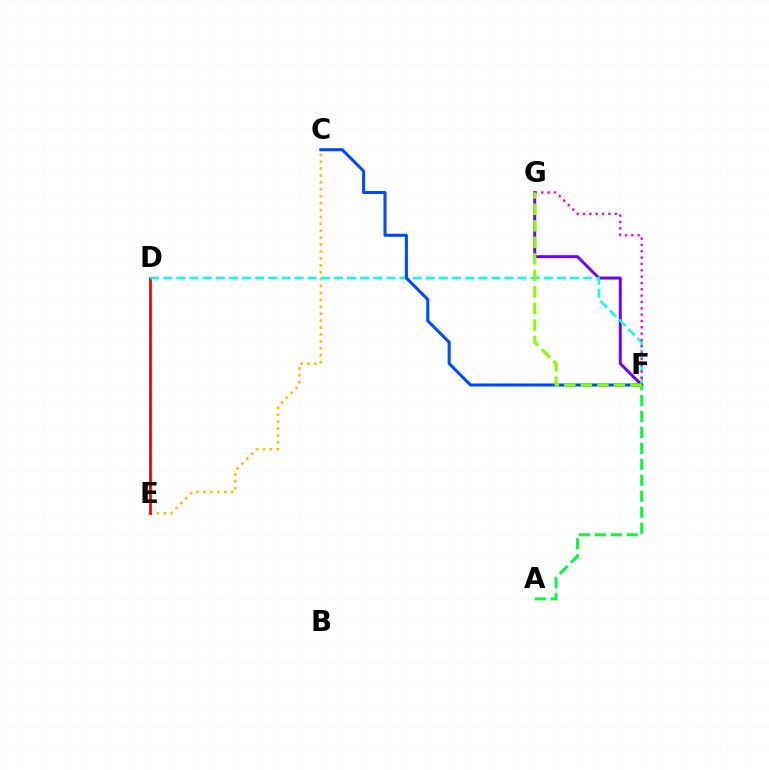{('C', 'E'): [{'color': '#ffbd00', 'line_style': 'dotted', 'thickness': 1.88}], ('D', 'E'): [{'color': '#ff0000', 'line_style': 'solid', 'thickness': 2.01}], ('F', 'G'): [{'color': '#7200ff', 'line_style': 'solid', 'thickness': 2.14}, {'color': '#ff00cf', 'line_style': 'dotted', 'thickness': 1.72}, {'color': '#84ff00', 'line_style': 'dashed', 'thickness': 2.24}], ('D', 'F'): [{'color': '#00fff6', 'line_style': 'dashed', 'thickness': 1.78}], ('C', 'F'): [{'color': '#004bff', 'line_style': 'solid', 'thickness': 2.21}], ('A', 'F'): [{'color': '#00ff39', 'line_style': 'dashed', 'thickness': 2.17}]}